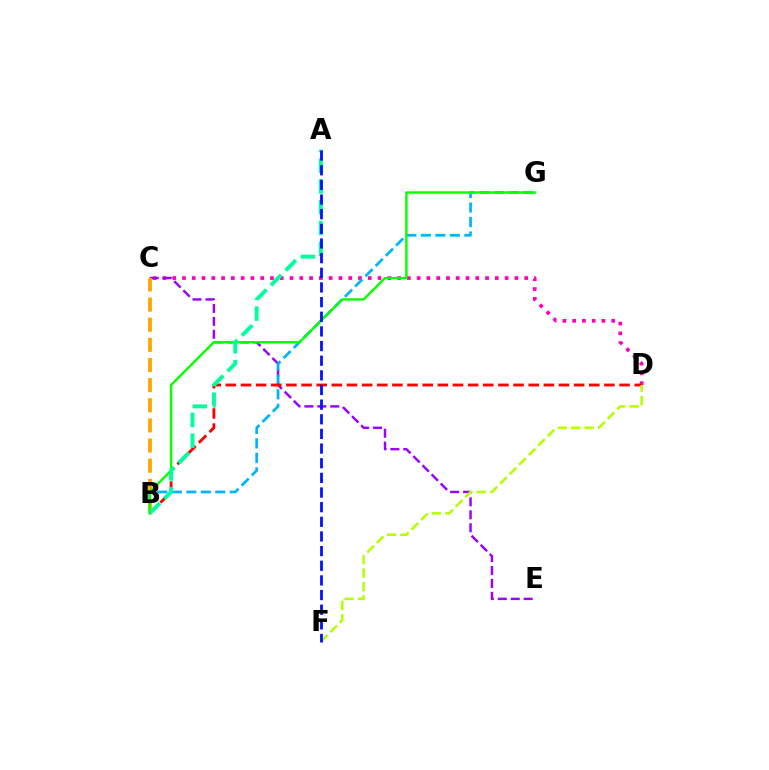{('C', 'D'): [{'color': '#ff00bd', 'line_style': 'dotted', 'thickness': 2.66}], ('C', 'E'): [{'color': '#9b00ff', 'line_style': 'dashed', 'thickness': 1.75}], ('B', 'G'): [{'color': '#00b5ff', 'line_style': 'dashed', 'thickness': 1.97}, {'color': '#08ff00', 'line_style': 'solid', 'thickness': 1.74}], ('B', 'C'): [{'color': '#ffa500', 'line_style': 'dashed', 'thickness': 2.74}], ('B', 'D'): [{'color': '#ff0000', 'line_style': 'dashed', 'thickness': 2.06}], ('A', 'B'): [{'color': '#00ff9d', 'line_style': 'dashed', 'thickness': 2.82}], ('D', 'F'): [{'color': '#b3ff00', 'line_style': 'dashed', 'thickness': 1.83}], ('A', 'F'): [{'color': '#0010ff', 'line_style': 'dashed', 'thickness': 1.99}]}